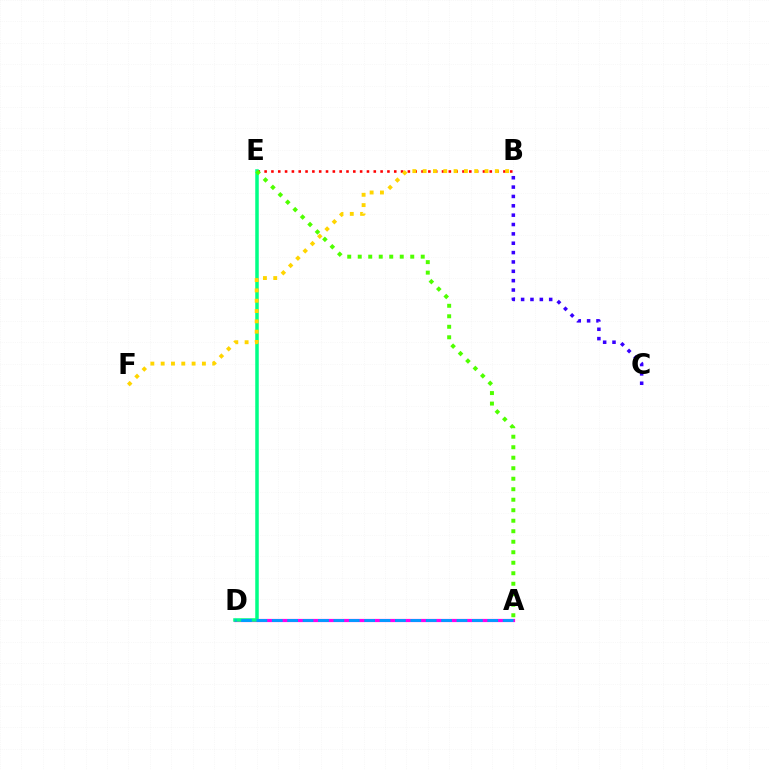{('B', 'E'): [{'color': '#ff0000', 'line_style': 'dotted', 'thickness': 1.85}], ('A', 'D'): [{'color': '#ff00ed', 'line_style': 'solid', 'thickness': 2.31}, {'color': '#009eff', 'line_style': 'dashed', 'thickness': 2.09}], ('D', 'E'): [{'color': '#00ff86', 'line_style': 'solid', 'thickness': 2.52}], ('A', 'E'): [{'color': '#4fff00', 'line_style': 'dotted', 'thickness': 2.85}], ('B', 'C'): [{'color': '#3700ff', 'line_style': 'dotted', 'thickness': 2.54}], ('B', 'F'): [{'color': '#ffd500', 'line_style': 'dotted', 'thickness': 2.8}]}